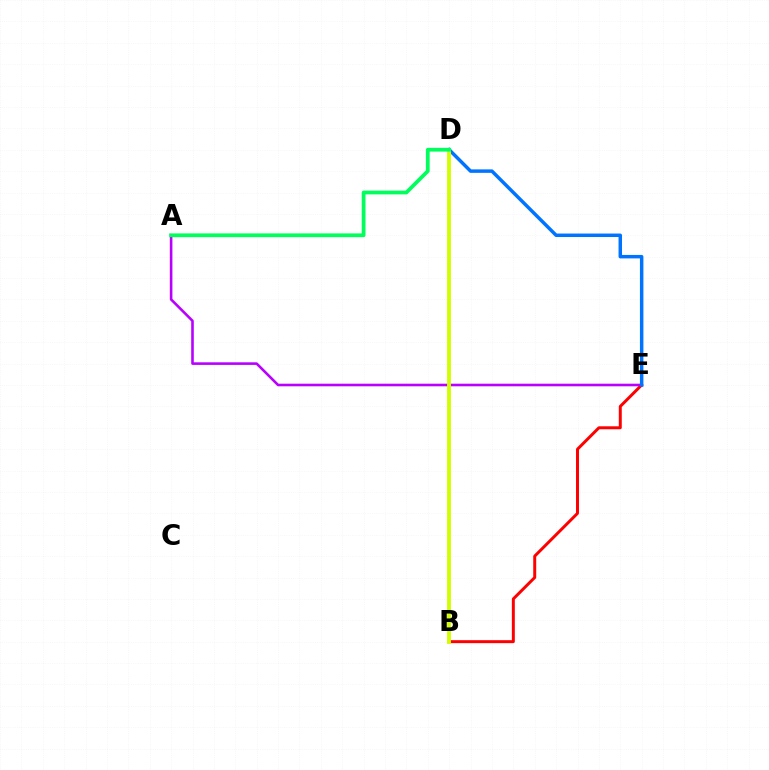{('B', 'E'): [{'color': '#ff0000', 'line_style': 'solid', 'thickness': 2.14}], ('A', 'E'): [{'color': '#b900ff', 'line_style': 'solid', 'thickness': 1.87}], ('D', 'E'): [{'color': '#0074ff', 'line_style': 'solid', 'thickness': 2.5}], ('B', 'D'): [{'color': '#d1ff00', 'line_style': 'solid', 'thickness': 2.77}], ('A', 'D'): [{'color': '#00ff5c', 'line_style': 'solid', 'thickness': 2.71}]}